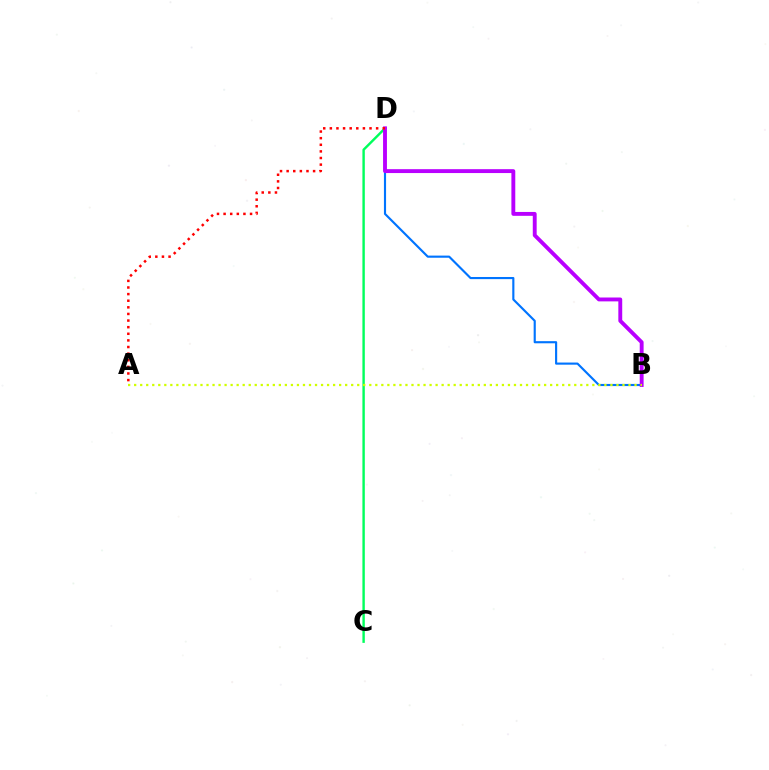{('B', 'D'): [{'color': '#0074ff', 'line_style': 'solid', 'thickness': 1.54}, {'color': '#b900ff', 'line_style': 'solid', 'thickness': 2.79}], ('C', 'D'): [{'color': '#00ff5c', 'line_style': 'solid', 'thickness': 1.74}], ('A', 'B'): [{'color': '#d1ff00', 'line_style': 'dotted', 'thickness': 1.64}], ('A', 'D'): [{'color': '#ff0000', 'line_style': 'dotted', 'thickness': 1.8}]}